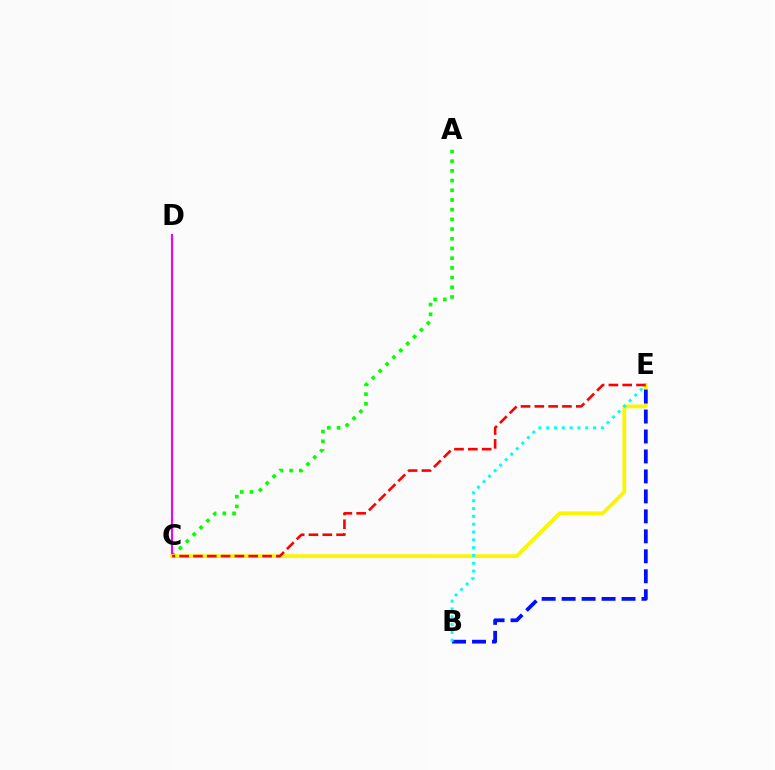{('A', 'C'): [{'color': '#08ff00', 'line_style': 'dotted', 'thickness': 2.64}], ('C', 'D'): [{'color': '#ee00ff', 'line_style': 'solid', 'thickness': 1.52}], ('C', 'E'): [{'color': '#fcf500', 'line_style': 'solid', 'thickness': 2.72}, {'color': '#ff0000', 'line_style': 'dashed', 'thickness': 1.88}], ('B', 'E'): [{'color': '#0010ff', 'line_style': 'dashed', 'thickness': 2.71}, {'color': '#00fff6', 'line_style': 'dotted', 'thickness': 2.12}]}